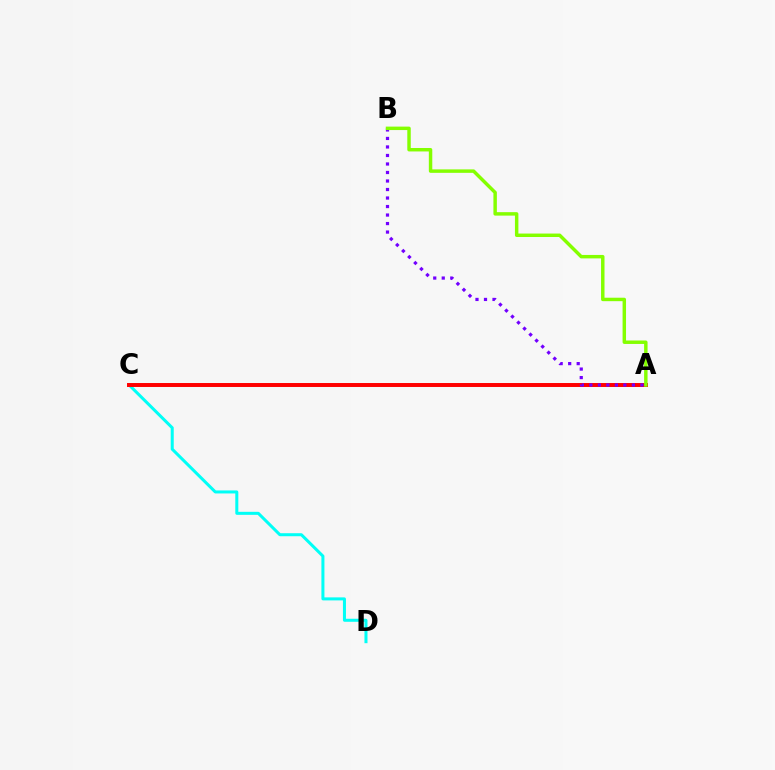{('C', 'D'): [{'color': '#00fff6', 'line_style': 'solid', 'thickness': 2.18}], ('A', 'C'): [{'color': '#ff0000', 'line_style': 'solid', 'thickness': 2.85}], ('A', 'B'): [{'color': '#7200ff', 'line_style': 'dotted', 'thickness': 2.31}, {'color': '#84ff00', 'line_style': 'solid', 'thickness': 2.49}]}